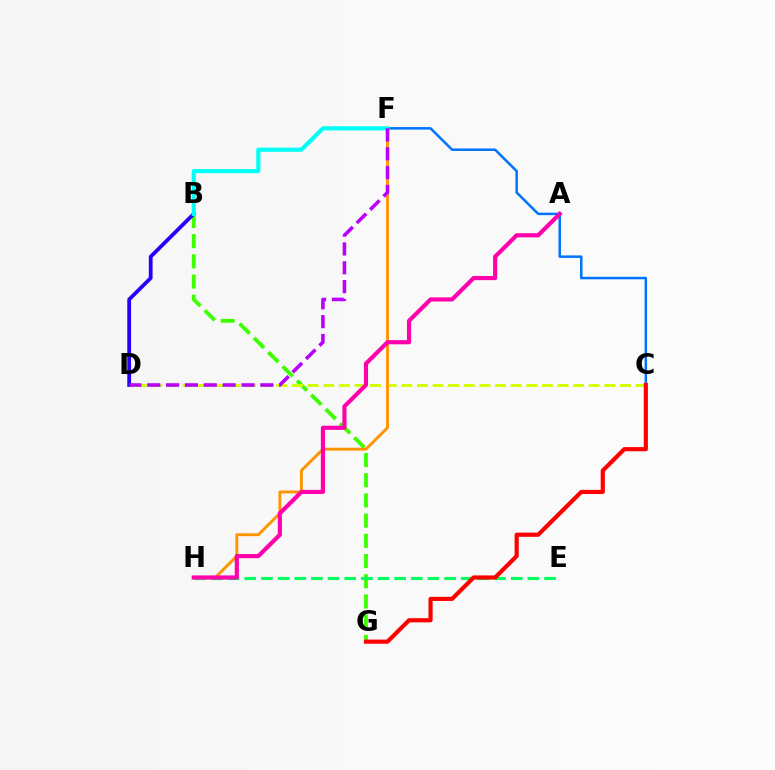{('B', 'G'): [{'color': '#3dff00', 'line_style': 'dashed', 'thickness': 2.74}], ('C', 'D'): [{'color': '#d1ff00', 'line_style': 'dashed', 'thickness': 2.12}], ('B', 'D'): [{'color': '#2500ff', 'line_style': 'solid', 'thickness': 2.72}], ('C', 'F'): [{'color': '#0074ff', 'line_style': 'solid', 'thickness': 1.8}], ('F', 'H'): [{'color': '#ff9400', 'line_style': 'solid', 'thickness': 2.07}], ('E', 'H'): [{'color': '#00ff5c', 'line_style': 'dashed', 'thickness': 2.26}], ('C', 'G'): [{'color': '#ff0000', 'line_style': 'solid', 'thickness': 3.0}], ('A', 'H'): [{'color': '#ff00ac', 'line_style': 'solid', 'thickness': 2.99}], ('B', 'F'): [{'color': '#00fff6', 'line_style': 'solid', 'thickness': 2.98}], ('D', 'F'): [{'color': '#b900ff', 'line_style': 'dashed', 'thickness': 2.56}]}